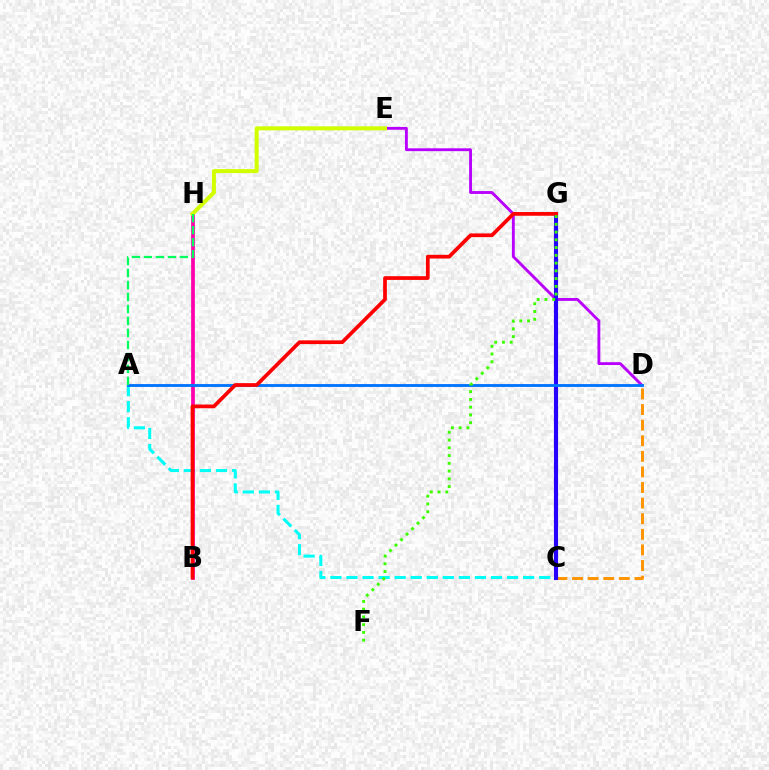{('A', 'C'): [{'color': '#00fff6', 'line_style': 'dashed', 'thickness': 2.18}], ('C', 'D'): [{'color': '#ff9400', 'line_style': 'dashed', 'thickness': 2.12}], ('B', 'H'): [{'color': '#ff00ac', 'line_style': 'solid', 'thickness': 2.69}], ('D', 'E'): [{'color': '#b900ff', 'line_style': 'solid', 'thickness': 2.06}], ('E', 'H'): [{'color': '#d1ff00', 'line_style': 'solid', 'thickness': 2.9}], ('C', 'G'): [{'color': '#2500ff', 'line_style': 'solid', 'thickness': 2.97}], ('A', 'D'): [{'color': '#0074ff', 'line_style': 'solid', 'thickness': 2.05}], ('B', 'G'): [{'color': '#ff0000', 'line_style': 'solid', 'thickness': 2.68}], ('F', 'G'): [{'color': '#3dff00', 'line_style': 'dotted', 'thickness': 2.11}], ('A', 'H'): [{'color': '#00ff5c', 'line_style': 'dashed', 'thickness': 1.63}]}